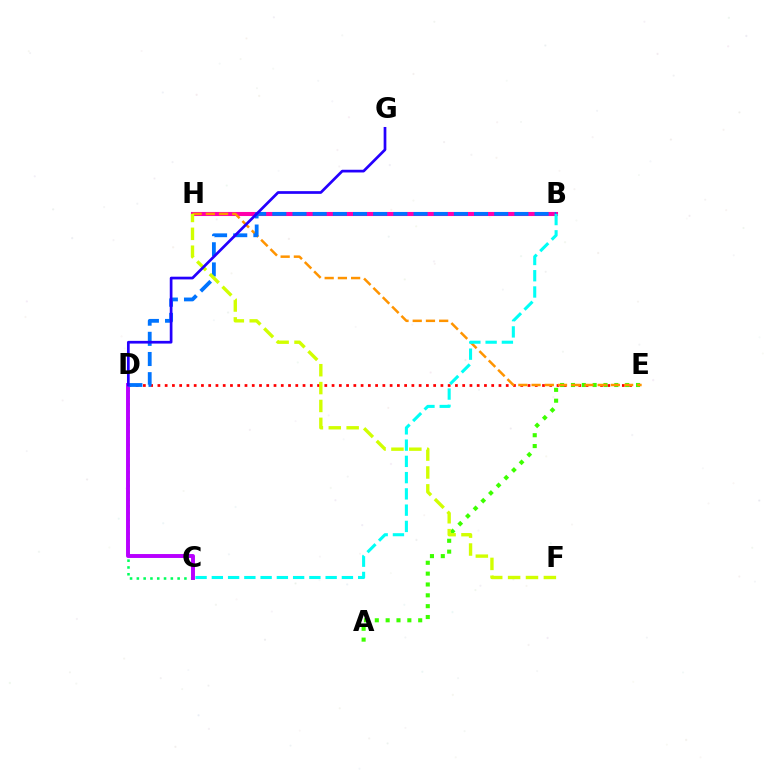{('C', 'D'): [{'color': '#00ff5c', 'line_style': 'dotted', 'thickness': 1.85}, {'color': '#b900ff', 'line_style': 'solid', 'thickness': 2.82}], ('D', 'E'): [{'color': '#ff0000', 'line_style': 'dotted', 'thickness': 1.97}], ('A', 'E'): [{'color': '#3dff00', 'line_style': 'dotted', 'thickness': 2.95}], ('B', 'H'): [{'color': '#ff00ac', 'line_style': 'solid', 'thickness': 2.93}], ('E', 'H'): [{'color': '#ff9400', 'line_style': 'dashed', 'thickness': 1.8}], ('B', 'D'): [{'color': '#0074ff', 'line_style': 'dashed', 'thickness': 2.74}], ('B', 'C'): [{'color': '#00fff6', 'line_style': 'dashed', 'thickness': 2.21}], ('F', 'H'): [{'color': '#d1ff00', 'line_style': 'dashed', 'thickness': 2.43}], ('D', 'G'): [{'color': '#2500ff', 'line_style': 'solid', 'thickness': 1.95}]}